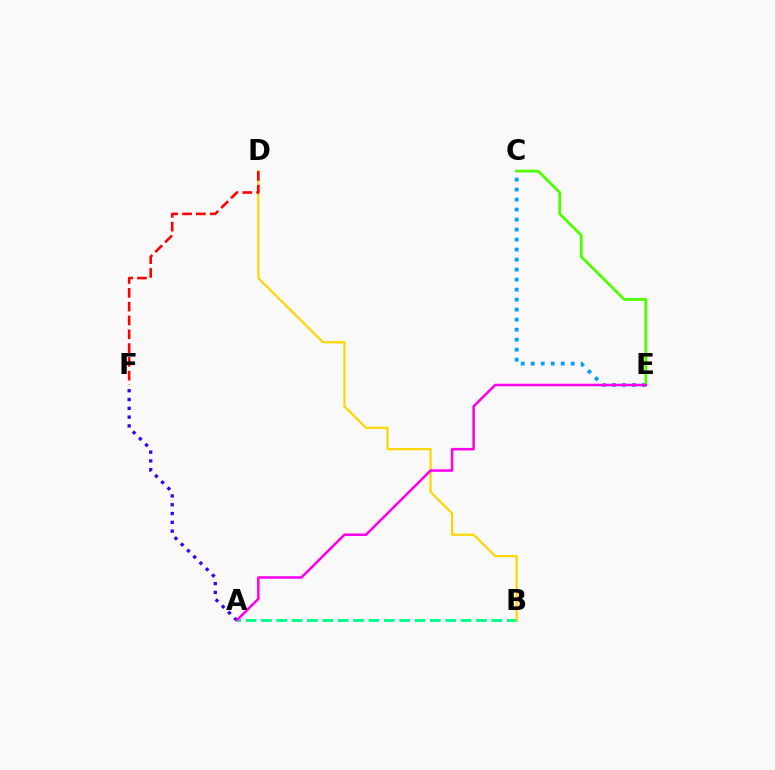{('A', 'B'): [{'color': '#00ff86', 'line_style': 'dashed', 'thickness': 2.09}], ('C', 'E'): [{'color': '#009eff', 'line_style': 'dotted', 'thickness': 2.72}, {'color': '#4fff00', 'line_style': 'solid', 'thickness': 2.01}], ('B', 'D'): [{'color': '#ffd500', 'line_style': 'solid', 'thickness': 1.59}], ('A', 'F'): [{'color': '#3700ff', 'line_style': 'dotted', 'thickness': 2.39}], ('D', 'F'): [{'color': '#ff0000', 'line_style': 'dashed', 'thickness': 1.88}], ('A', 'E'): [{'color': '#ff00ed', 'line_style': 'solid', 'thickness': 1.83}]}